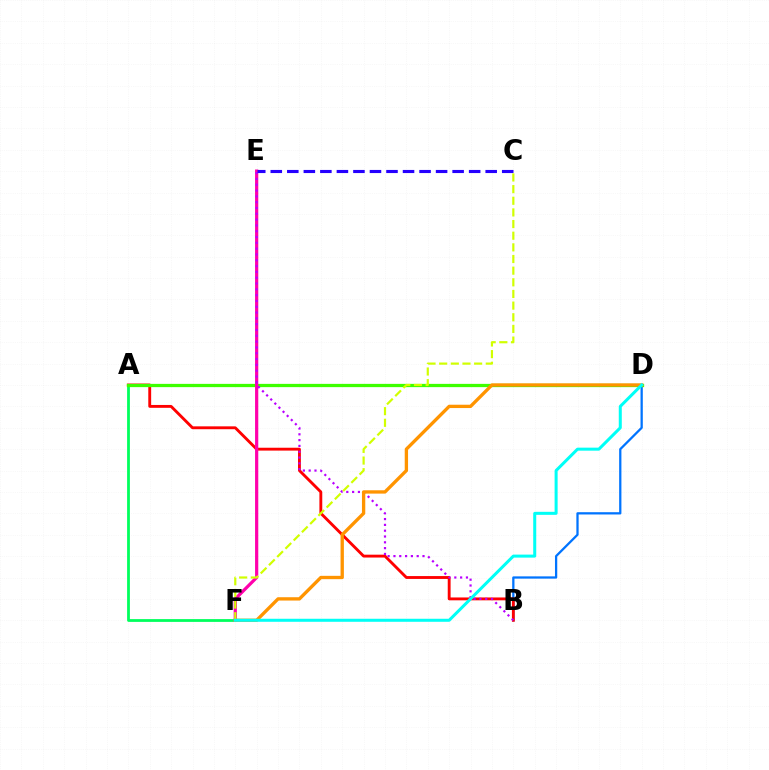{('B', 'D'): [{'color': '#0074ff', 'line_style': 'solid', 'thickness': 1.63}], ('A', 'B'): [{'color': '#ff0000', 'line_style': 'solid', 'thickness': 2.06}], ('A', 'F'): [{'color': '#00ff5c', 'line_style': 'solid', 'thickness': 2.01}], ('A', 'D'): [{'color': '#3dff00', 'line_style': 'solid', 'thickness': 2.35}], ('E', 'F'): [{'color': '#ff00ac', 'line_style': 'solid', 'thickness': 2.31}], ('B', 'E'): [{'color': '#b900ff', 'line_style': 'dotted', 'thickness': 1.58}], ('C', 'E'): [{'color': '#2500ff', 'line_style': 'dashed', 'thickness': 2.25}], ('D', 'F'): [{'color': '#ff9400', 'line_style': 'solid', 'thickness': 2.4}, {'color': '#00fff6', 'line_style': 'solid', 'thickness': 2.18}], ('C', 'F'): [{'color': '#d1ff00', 'line_style': 'dashed', 'thickness': 1.58}]}